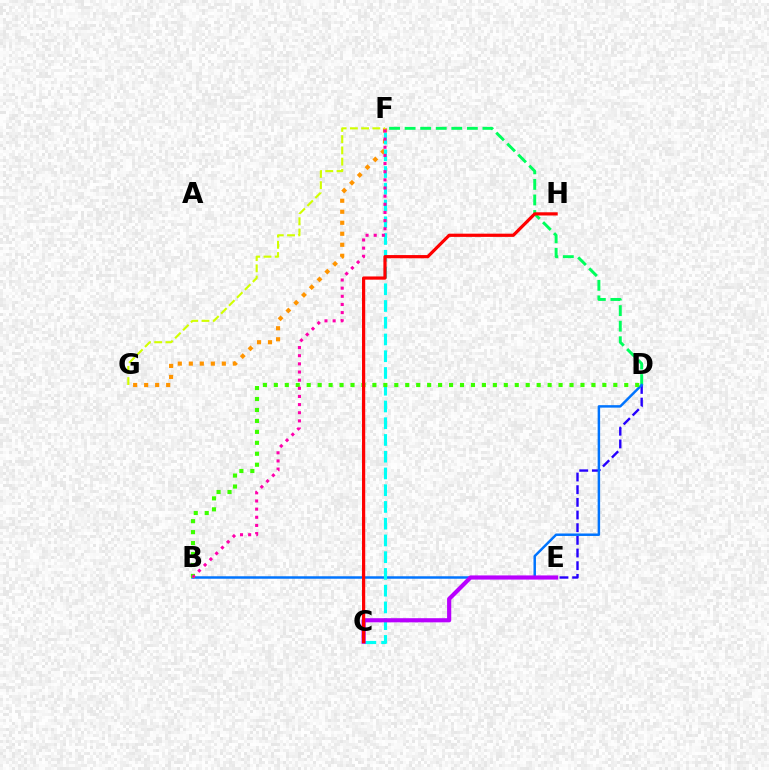{('D', 'E'): [{'color': '#2500ff', 'line_style': 'dashed', 'thickness': 1.72}], ('F', 'G'): [{'color': '#ff9400', 'line_style': 'dotted', 'thickness': 2.99}, {'color': '#d1ff00', 'line_style': 'dashed', 'thickness': 1.53}], ('D', 'F'): [{'color': '#00ff5c', 'line_style': 'dashed', 'thickness': 2.11}], ('B', 'D'): [{'color': '#0074ff', 'line_style': 'solid', 'thickness': 1.78}, {'color': '#3dff00', 'line_style': 'dotted', 'thickness': 2.98}], ('C', 'F'): [{'color': '#00fff6', 'line_style': 'dashed', 'thickness': 2.27}], ('C', 'E'): [{'color': '#b900ff', 'line_style': 'solid', 'thickness': 2.99}], ('C', 'H'): [{'color': '#ff0000', 'line_style': 'solid', 'thickness': 2.31}], ('B', 'F'): [{'color': '#ff00ac', 'line_style': 'dotted', 'thickness': 2.21}]}